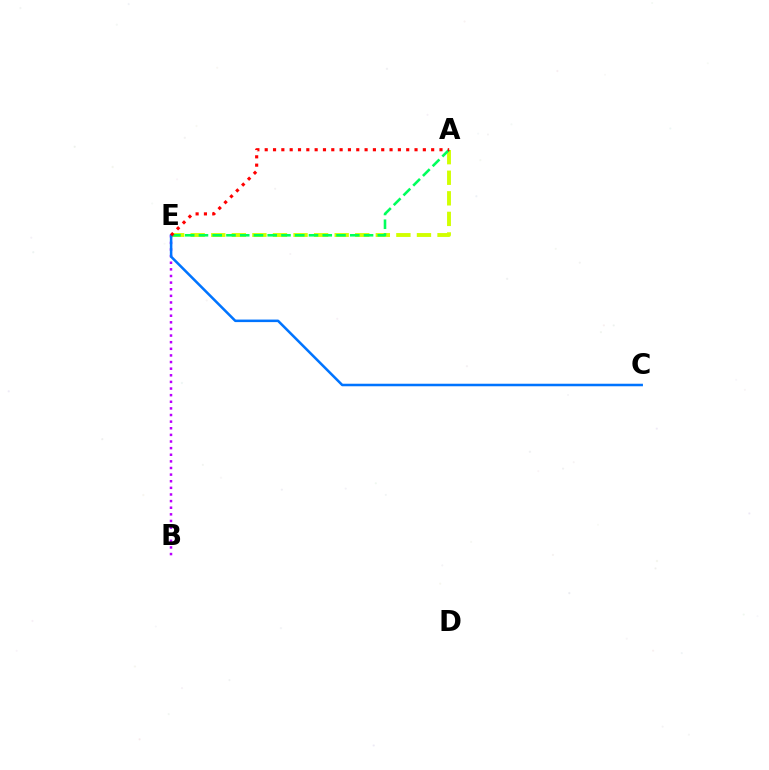{('B', 'E'): [{'color': '#b900ff', 'line_style': 'dotted', 'thickness': 1.8}], ('A', 'E'): [{'color': '#d1ff00', 'line_style': 'dashed', 'thickness': 2.79}, {'color': '#00ff5c', 'line_style': 'dashed', 'thickness': 1.87}, {'color': '#ff0000', 'line_style': 'dotted', 'thickness': 2.26}], ('C', 'E'): [{'color': '#0074ff', 'line_style': 'solid', 'thickness': 1.82}]}